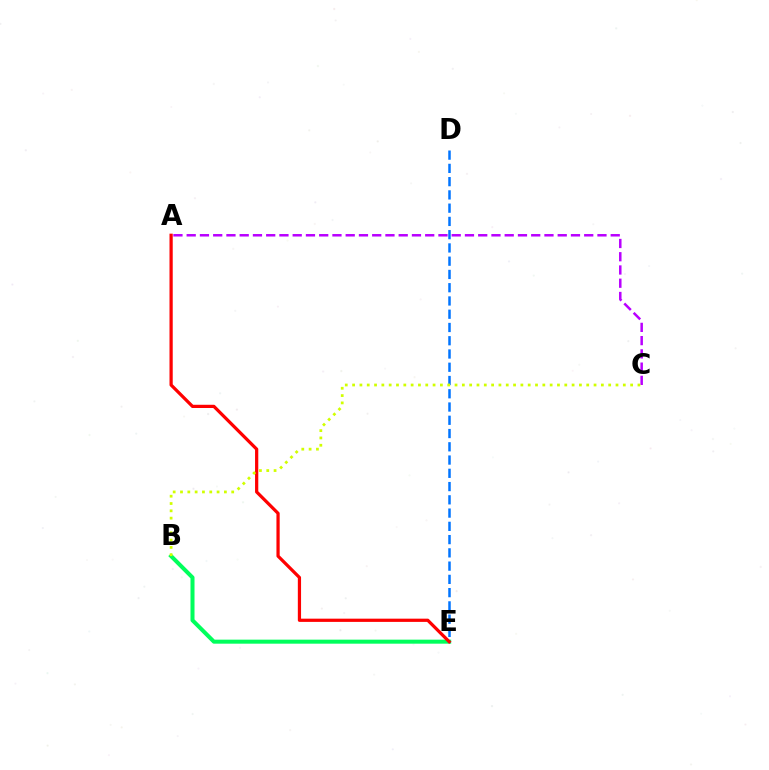{('A', 'C'): [{'color': '#b900ff', 'line_style': 'dashed', 'thickness': 1.8}], ('B', 'E'): [{'color': '#00ff5c', 'line_style': 'solid', 'thickness': 2.9}], ('D', 'E'): [{'color': '#0074ff', 'line_style': 'dashed', 'thickness': 1.8}], ('A', 'E'): [{'color': '#ff0000', 'line_style': 'solid', 'thickness': 2.33}], ('B', 'C'): [{'color': '#d1ff00', 'line_style': 'dotted', 'thickness': 1.99}]}